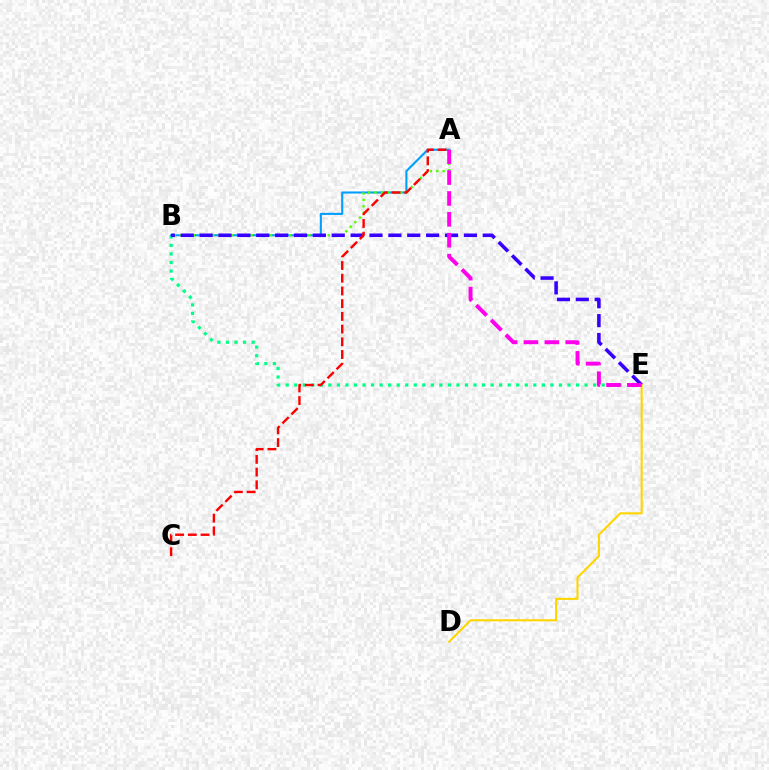{('B', 'E'): [{'color': '#00ff86', 'line_style': 'dotted', 'thickness': 2.32}, {'color': '#3700ff', 'line_style': 'dashed', 'thickness': 2.56}], ('A', 'B'): [{'color': '#009eff', 'line_style': 'solid', 'thickness': 1.51}, {'color': '#4fff00', 'line_style': 'dotted', 'thickness': 1.74}], ('A', 'C'): [{'color': '#ff0000', 'line_style': 'dashed', 'thickness': 1.73}], ('D', 'E'): [{'color': '#ffd500', 'line_style': 'solid', 'thickness': 1.51}], ('A', 'E'): [{'color': '#ff00ed', 'line_style': 'dashed', 'thickness': 2.84}]}